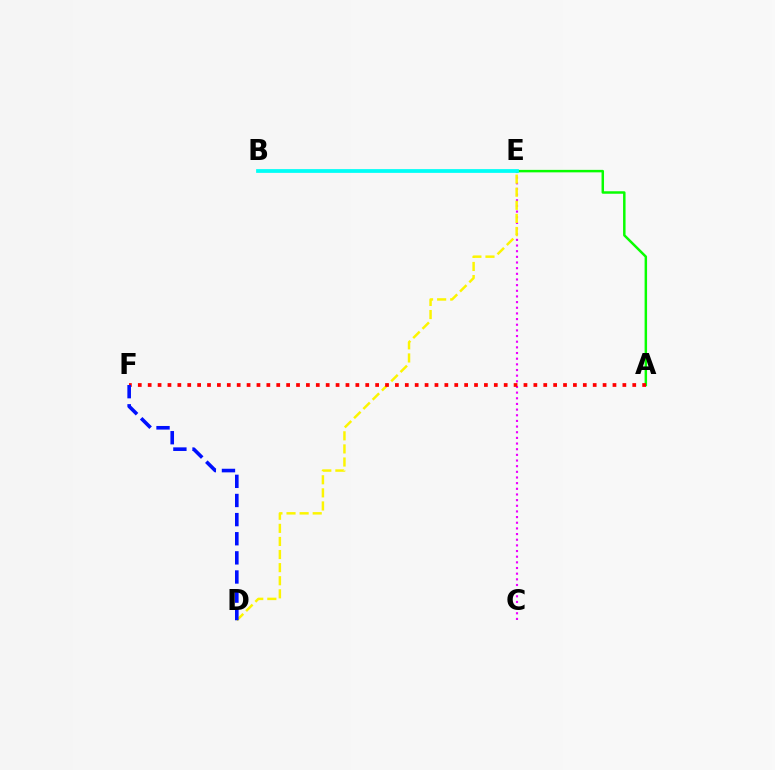{('C', 'E'): [{'color': '#ee00ff', 'line_style': 'dotted', 'thickness': 1.54}], ('D', 'E'): [{'color': '#fcf500', 'line_style': 'dashed', 'thickness': 1.78}], ('A', 'E'): [{'color': '#08ff00', 'line_style': 'solid', 'thickness': 1.79}], ('B', 'E'): [{'color': '#00fff6', 'line_style': 'solid', 'thickness': 2.7}], ('A', 'F'): [{'color': '#ff0000', 'line_style': 'dotted', 'thickness': 2.69}], ('D', 'F'): [{'color': '#0010ff', 'line_style': 'dashed', 'thickness': 2.6}]}